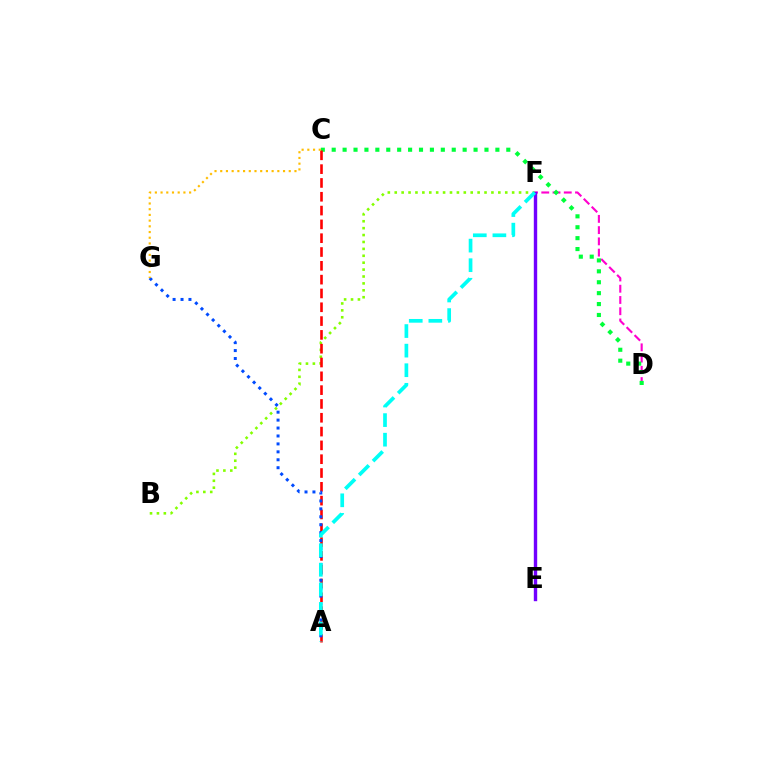{('B', 'F'): [{'color': '#84ff00', 'line_style': 'dotted', 'thickness': 1.88}], ('D', 'F'): [{'color': '#ff00cf', 'line_style': 'dashed', 'thickness': 1.53}], ('C', 'D'): [{'color': '#00ff39', 'line_style': 'dotted', 'thickness': 2.96}], ('E', 'F'): [{'color': '#7200ff', 'line_style': 'solid', 'thickness': 2.44}], ('A', 'C'): [{'color': '#ff0000', 'line_style': 'dashed', 'thickness': 1.88}], ('A', 'G'): [{'color': '#004bff', 'line_style': 'dotted', 'thickness': 2.16}], ('A', 'F'): [{'color': '#00fff6', 'line_style': 'dashed', 'thickness': 2.66}], ('C', 'G'): [{'color': '#ffbd00', 'line_style': 'dotted', 'thickness': 1.55}]}